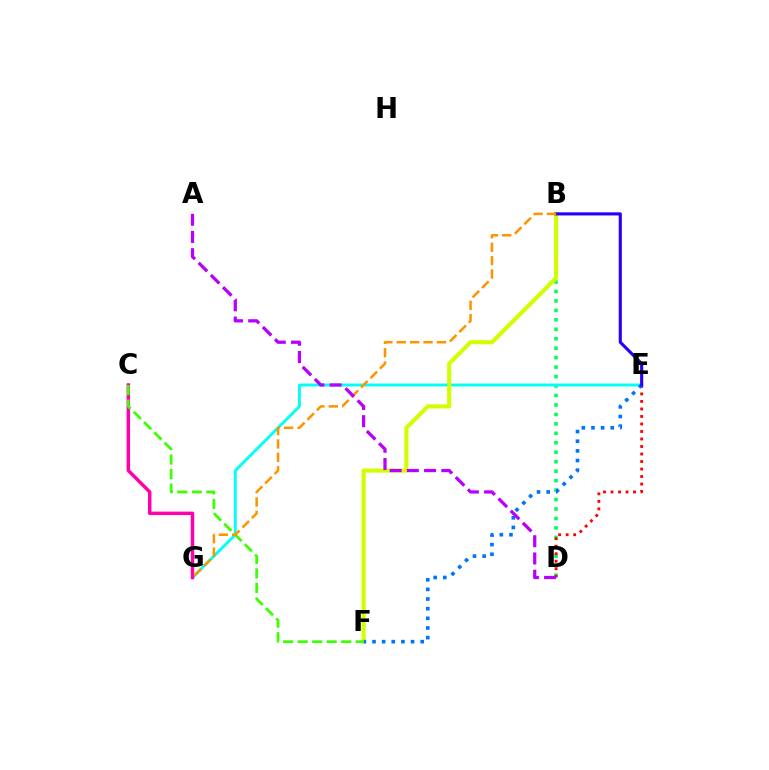{('B', 'D'): [{'color': '#00ff5c', 'line_style': 'dotted', 'thickness': 2.57}], ('D', 'E'): [{'color': '#ff0000', 'line_style': 'dotted', 'thickness': 2.04}], ('E', 'G'): [{'color': '#00fff6', 'line_style': 'solid', 'thickness': 2.09}], ('C', 'G'): [{'color': '#ff00ac', 'line_style': 'solid', 'thickness': 2.49}], ('B', 'F'): [{'color': '#d1ff00', 'line_style': 'solid', 'thickness': 2.96}], ('E', 'F'): [{'color': '#0074ff', 'line_style': 'dotted', 'thickness': 2.62}], ('C', 'F'): [{'color': '#3dff00', 'line_style': 'dashed', 'thickness': 1.97}], ('B', 'E'): [{'color': '#2500ff', 'line_style': 'solid', 'thickness': 2.23}], ('B', 'G'): [{'color': '#ff9400', 'line_style': 'dashed', 'thickness': 1.82}], ('A', 'D'): [{'color': '#b900ff', 'line_style': 'dashed', 'thickness': 2.34}]}